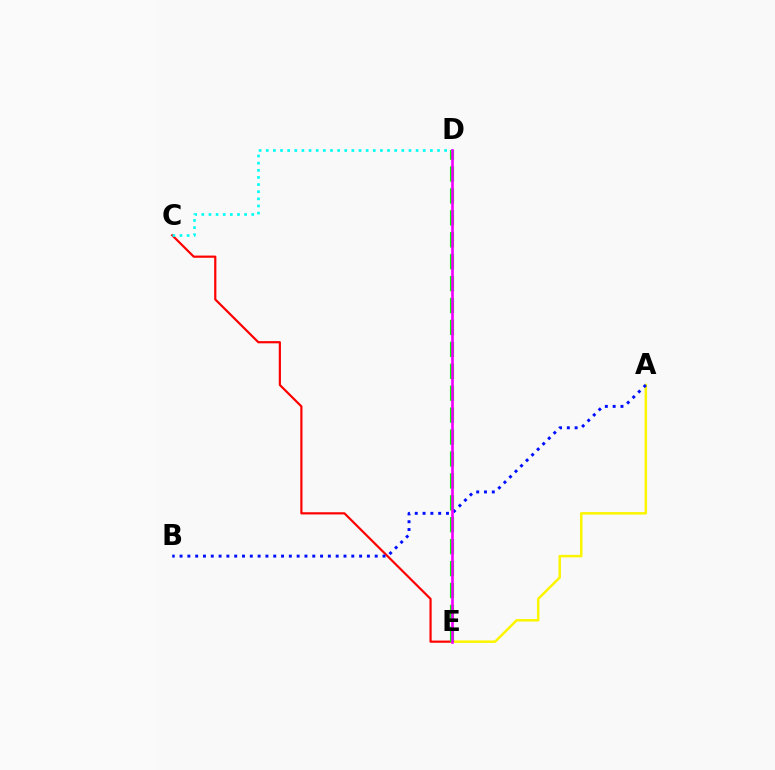{('C', 'E'): [{'color': '#ff0000', 'line_style': 'solid', 'thickness': 1.58}], ('A', 'E'): [{'color': '#fcf500', 'line_style': 'solid', 'thickness': 1.8}], ('D', 'E'): [{'color': '#08ff00', 'line_style': 'dashed', 'thickness': 2.98}, {'color': '#ee00ff', 'line_style': 'solid', 'thickness': 1.9}], ('A', 'B'): [{'color': '#0010ff', 'line_style': 'dotted', 'thickness': 2.12}], ('C', 'D'): [{'color': '#00fff6', 'line_style': 'dotted', 'thickness': 1.94}]}